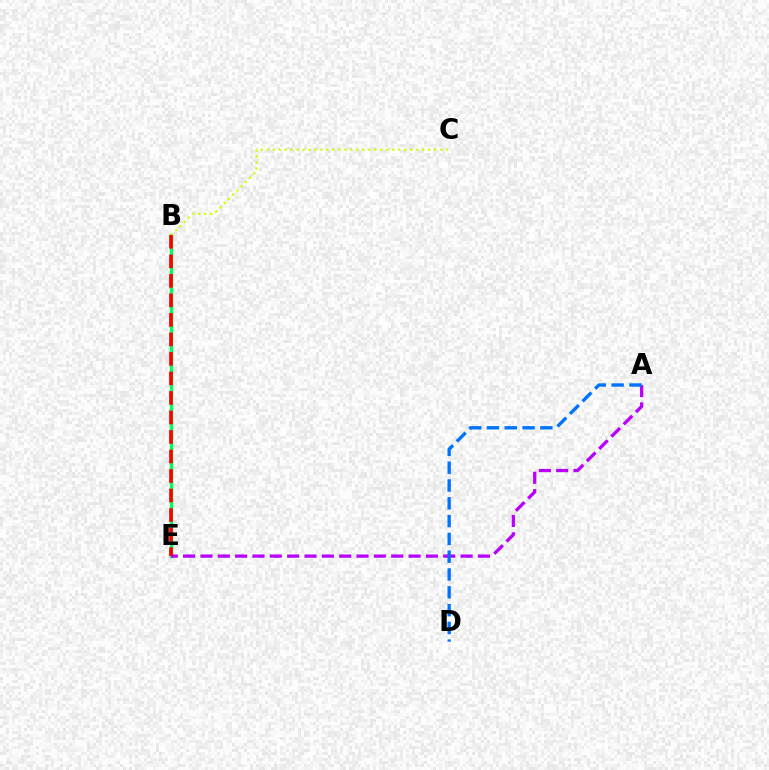{('B', 'E'): [{'color': '#00ff5c', 'line_style': 'solid', 'thickness': 2.45}, {'color': '#ff0000', 'line_style': 'dashed', 'thickness': 2.65}], ('A', 'E'): [{'color': '#b900ff', 'line_style': 'dashed', 'thickness': 2.36}], ('B', 'C'): [{'color': '#d1ff00', 'line_style': 'dotted', 'thickness': 1.62}], ('A', 'D'): [{'color': '#0074ff', 'line_style': 'dashed', 'thickness': 2.42}]}